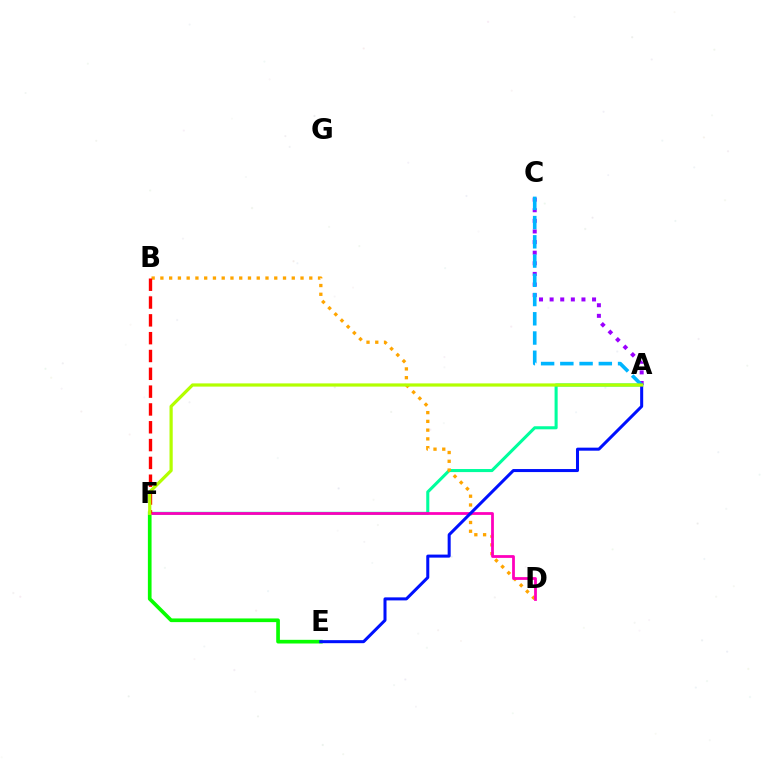{('A', 'C'): [{'color': '#9b00ff', 'line_style': 'dotted', 'thickness': 2.88}, {'color': '#00b5ff', 'line_style': 'dashed', 'thickness': 2.61}], ('E', 'F'): [{'color': '#08ff00', 'line_style': 'solid', 'thickness': 2.65}], ('A', 'F'): [{'color': '#00ff9d', 'line_style': 'solid', 'thickness': 2.21}, {'color': '#b3ff00', 'line_style': 'solid', 'thickness': 2.31}], ('B', 'D'): [{'color': '#ffa500', 'line_style': 'dotted', 'thickness': 2.38}], ('D', 'F'): [{'color': '#ff00bd', 'line_style': 'solid', 'thickness': 2.0}], ('B', 'F'): [{'color': '#ff0000', 'line_style': 'dashed', 'thickness': 2.42}], ('A', 'E'): [{'color': '#0010ff', 'line_style': 'solid', 'thickness': 2.18}]}